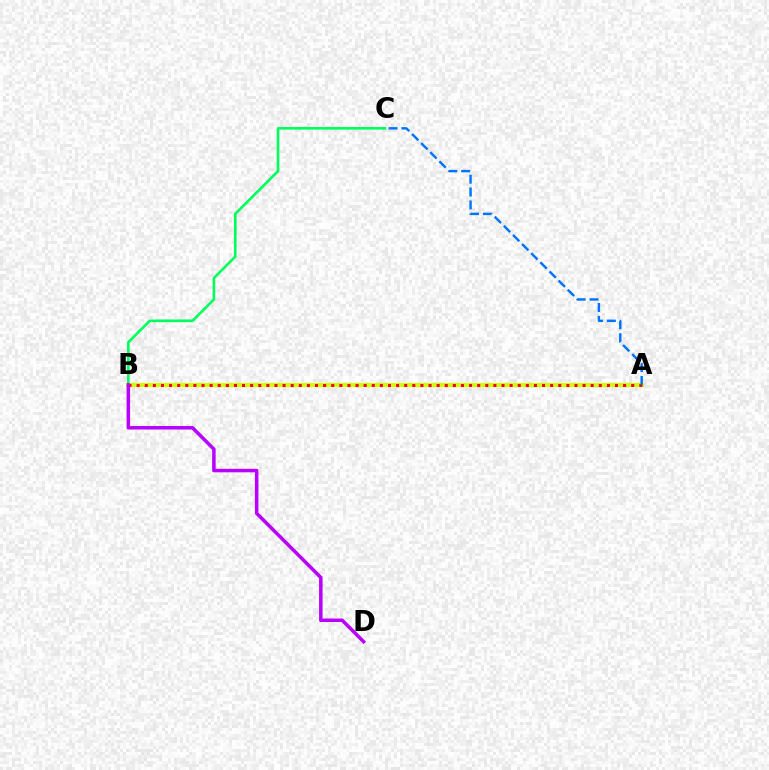{('A', 'B'): [{'color': '#d1ff00', 'line_style': 'solid', 'thickness': 2.93}, {'color': '#ff0000', 'line_style': 'dotted', 'thickness': 2.2}], ('B', 'C'): [{'color': '#00ff5c', 'line_style': 'solid', 'thickness': 1.89}], ('B', 'D'): [{'color': '#b900ff', 'line_style': 'solid', 'thickness': 2.53}], ('A', 'C'): [{'color': '#0074ff', 'line_style': 'dashed', 'thickness': 1.75}]}